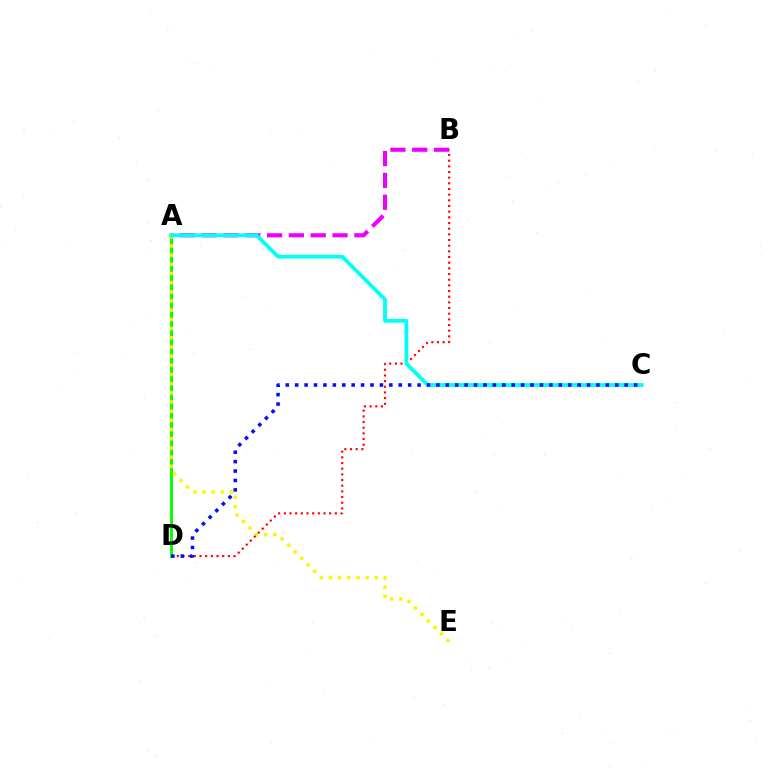{('A', 'B'): [{'color': '#ee00ff', 'line_style': 'dashed', 'thickness': 2.96}], ('A', 'D'): [{'color': '#08ff00', 'line_style': 'solid', 'thickness': 2.14}], ('A', 'E'): [{'color': '#fcf500', 'line_style': 'dotted', 'thickness': 2.49}], ('B', 'D'): [{'color': '#ff0000', 'line_style': 'dotted', 'thickness': 1.54}], ('A', 'C'): [{'color': '#00fff6', 'line_style': 'solid', 'thickness': 2.73}], ('C', 'D'): [{'color': '#0010ff', 'line_style': 'dotted', 'thickness': 2.56}]}